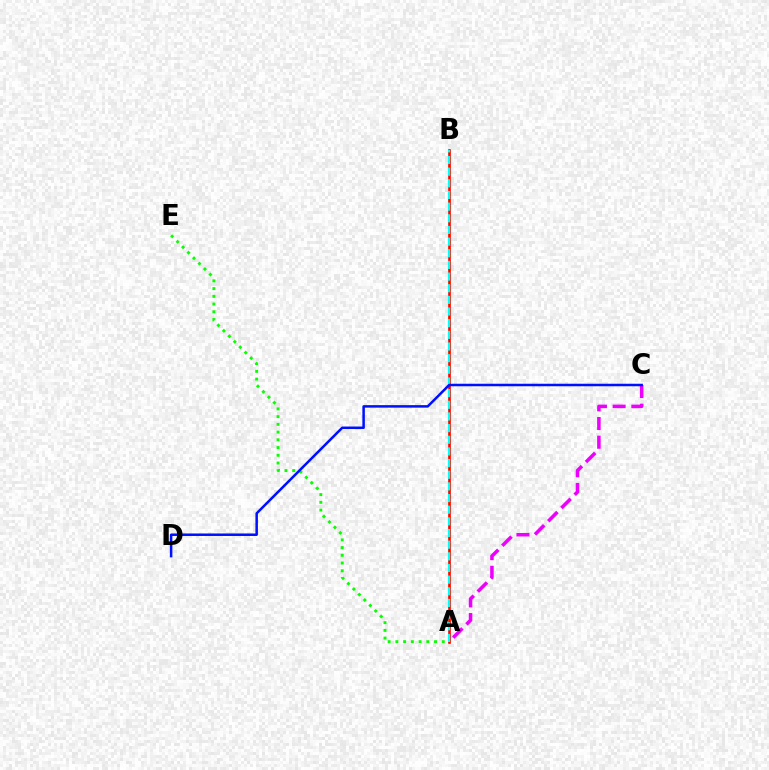{('A', 'B'): [{'color': '#fcf500', 'line_style': 'dotted', 'thickness': 1.87}, {'color': '#ff0000', 'line_style': 'solid', 'thickness': 1.89}, {'color': '#00fff6', 'line_style': 'dashed', 'thickness': 1.58}], ('A', 'C'): [{'color': '#ee00ff', 'line_style': 'dashed', 'thickness': 2.54}], ('A', 'E'): [{'color': '#08ff00', 'line_style': 'dotted', 'thickness': 2.1}], ('C', 'D'): [{'color': '#0010ff', 'line_style': 'solid', 'thickness': 1.81}]}